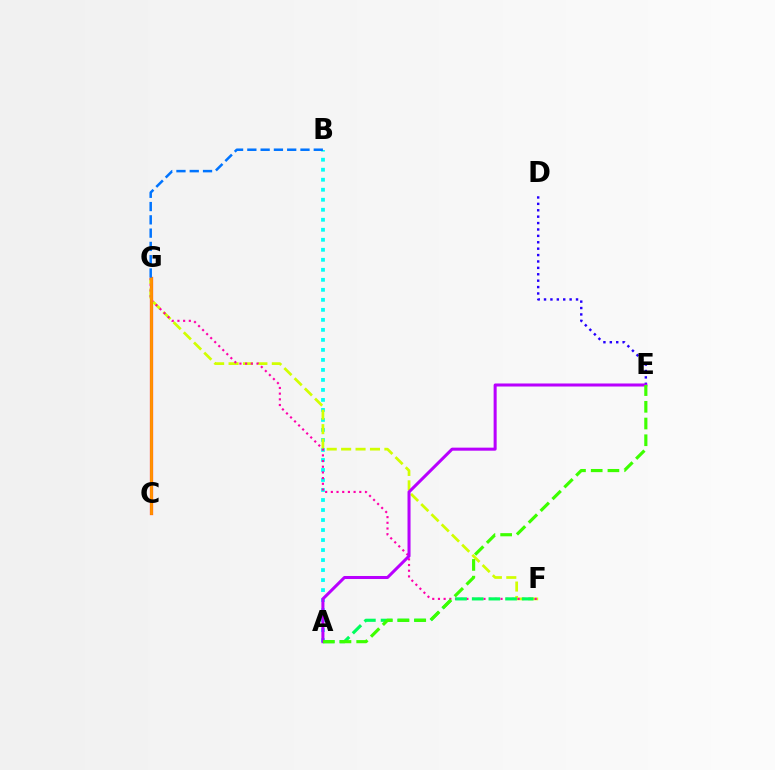{('C', 'G'): [{'color': '#ff0000', 'line_style': 'solid', 'thickness': 2.32}, {'color': '#ff9400', 'line_style': 'solid', 'thickness': 2.06}], ('A', 'B'): [{'color': '#00fff6', 'line_style': 'dotted', 'thickness': 2.72}], ('D', 'E'): [{'color': '#2500ff', 'line_style': 'dotted', 'thickness': 1.74}], ('F', 'G'): [{'color': '#d1ff00', 'line_style': 'dashed', 'thickness': 1.96}, {'color': '#ff00ac', 'line_style': 'dotted', 'thickness': 1.55}], ('A', 'F'): [{'color': '#00ff5c', 'line_style': 'dashed', 'thickness': 2.26}], ('A', 'E'): [{'color': '#b900ff', 'line_style': 'solid', 'thickness': 2.18}, {'color': '#3dff00', 'line_style': 'dashed', 'thickness': 2.27}], ('B', 'G'): [{'color': '#0074ff', 'line_style': 'dashed', 'thickness': 1.8}]}